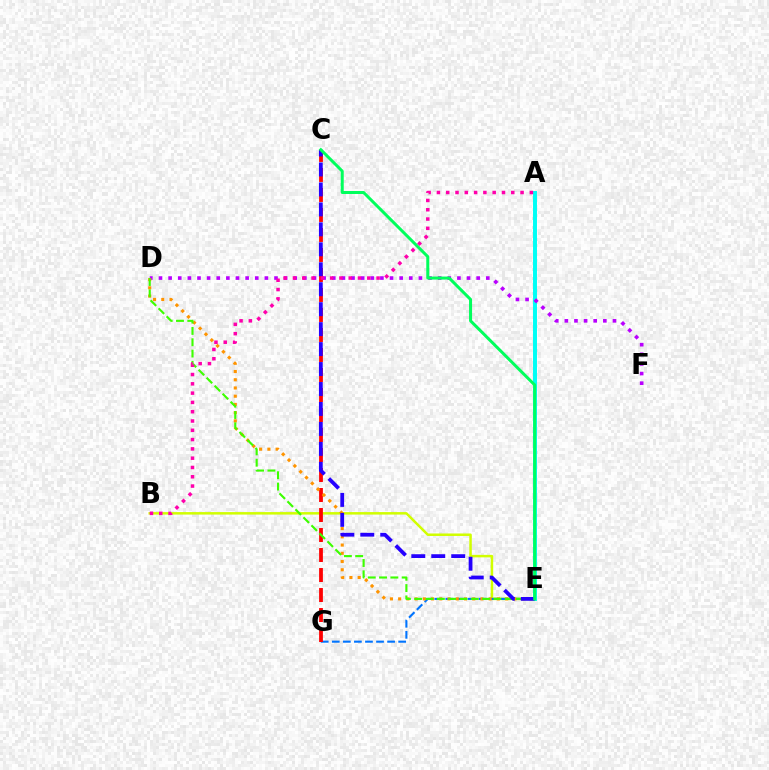{('A', 'E'): [{'color': '#00fff6', 'line_style': 'solid', 'thickness': 2.85}], ('B', 'E'): [{'color': '#d1ff00', 'line_style': 'solid', 'thickness': 1.8}], ('D', 'F'): [{'color': '#b900ff', 'line_style': 'dotted', 'thickness': 2.62}], ('E', 'G'): [{'color': '#0074ff', 'line_style': 'dashed', 'thickness': 1.5}], ('C', 'G'): [{'color': '#ff0000', 'line_style': 'dashed', 'thickness': 2.72}], ('D', 'E'): [{'color': '#ff9400', 'line_style': 'dotted', 'thickness': 2.24}, {'color': '#3dff00', 'line_style': 'dashed', 'thickness': 1.54}], ('C', 'E'): [{'color': '#2500ff', 'line_style': 'dashed', 'thickness': 2.71}, {'color': '#00ff5c', 'line_style': 'solid', 'thickness': 2.16}], ('A', 'B'): [{'color': '#ff00ac', 'line_style': 'dotted', 'thickness': 2.53}]}